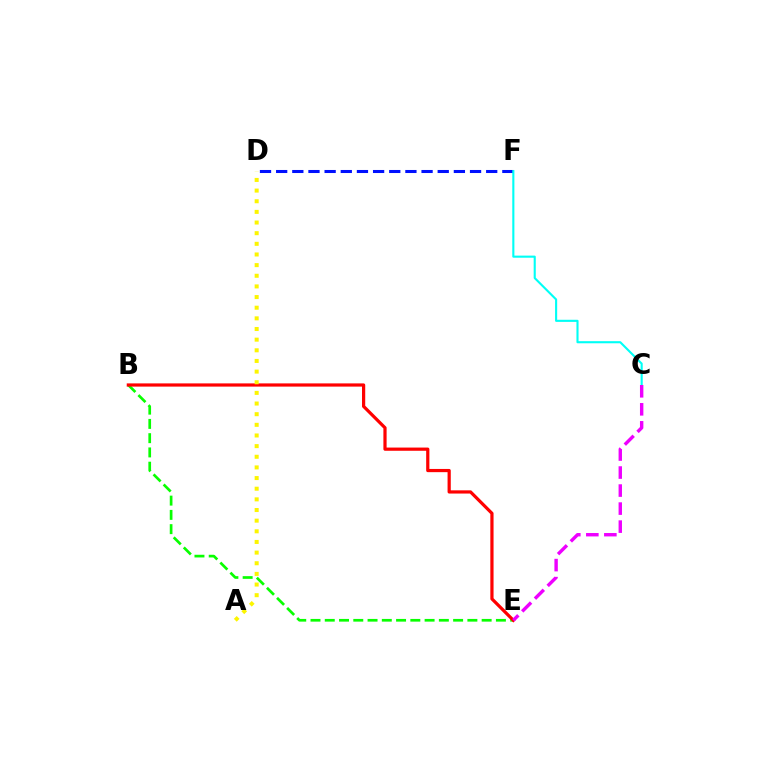{('D', 'F'): [{'color': '#0010ff', 'line_style': 'dashed', 'thickness': 2.19}], ('B', 'E'): [{'color': '#08ff00', 'line_style': 'dashed', 'thickness': 1.94}, {'color': '#ff0000', 'line_style': 'solid', 'thickness': 2.31}], ('C', 'F'): [{'color': '#00fff6', 'line_style': 'solid', 'thickness': 1.52}], ('A', 'D'): [{'color': '#fcf500', 'line_style': 'dotted', 'thickness': 2.89}], ('C', 'E'): [{'color': '#ee00ff', 'line_style': 'dashed', 'thickness': 2.45}]}